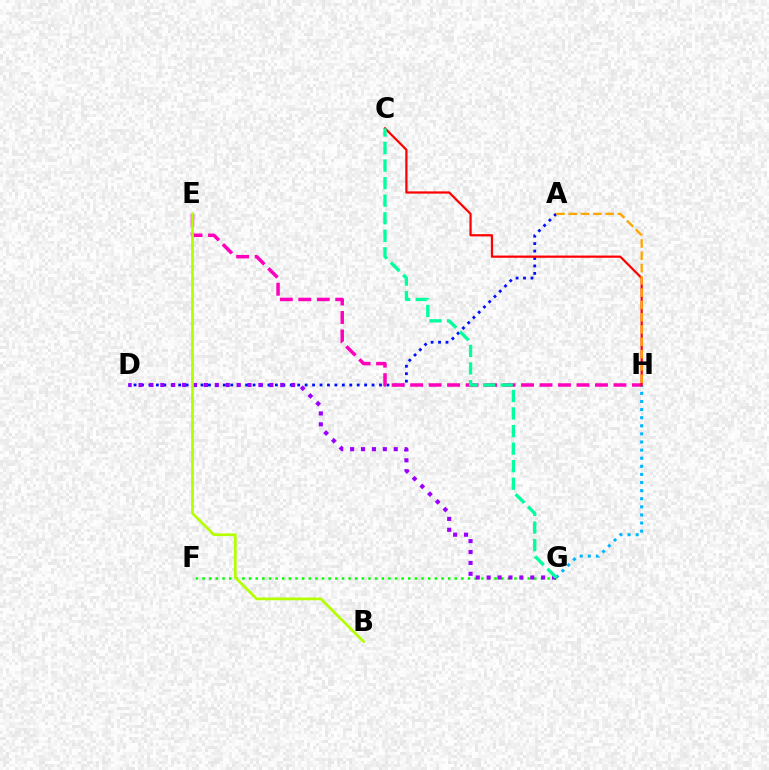{('A', 'D'): [{'color': '#0010ff', 'line_style': 'dotted', 'thickness': 2.02}], ('F', 'G'): [{'color': '#08ff00', 'line_style': 'dotted', 'thickness': 1.8}], ('G', 'H'): [{'color': '#00b5ff', 'line_style': 'dotted', 'thickness': 2.2}], ('E', 'H'): [{'color': '#ff00bd', 'line_style': 'dashed', 'thickness': 2.51}], ('D', 'G'): [{'color': '#9b00ff', 'line_style': 'dotted', 'thickness': 2.96}], ('B', 'E'): [{'color': '#b3ff00', 'line_style': 'solid', 'thickness': 1.96}], ('C', 'H'): [{'color': '#ff0000', 'line_style': 'solid', 'thickness': 1.61}], ('A', 'H'): [{'color': '#ffa500', 'line_style': 'dashed', 'thickness': 1.67}], ('C', 'G'): [{'color': '#00ff9d', 'line_style': 'dashed', 'thickness': 2.39}]}